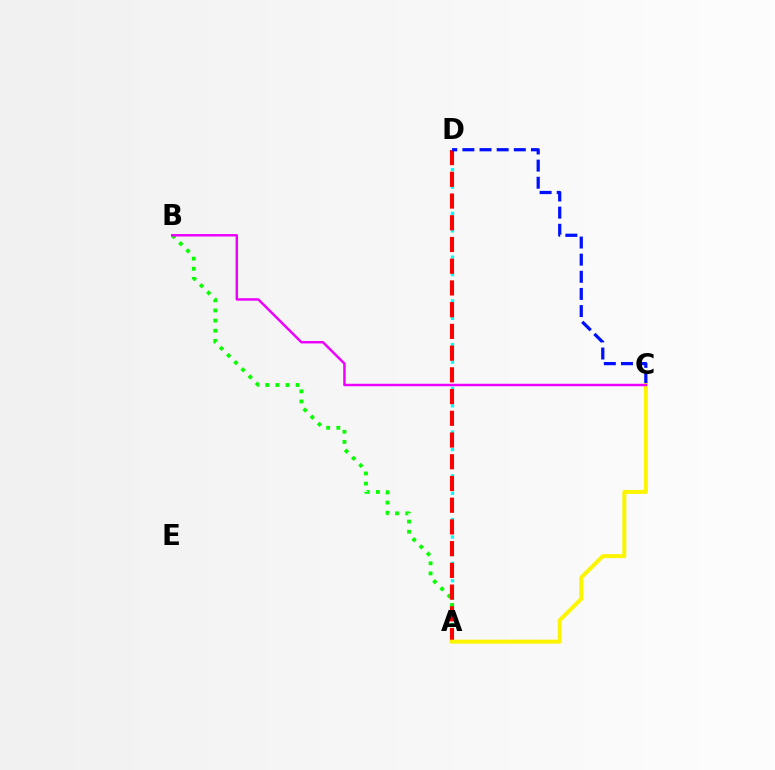{('A', 'D'): [{'color': '#00fff6', 'line_style': 'dotted', 'thickness': 2.38}, {'color': '#ff0000', 'line_style': 'dashed', 'thickness': 2.95}], ('A', 'B'): [{'color': '#08ff00', 'line_style': 'dotted', 'thickness': 2.75}], ('C', 'D'): [{'color': '#0010ff', 'line_style': 'dashed', 'thickness': 2.33}], ('A', 'C'): [{'color': '#fcf500', 'line_style': 'solid', 'thickness': 2.87}], ('B', 'C'): [{'color': '#ee00ff', 'line_style': 'solid', 'thickness': 1.78}]}